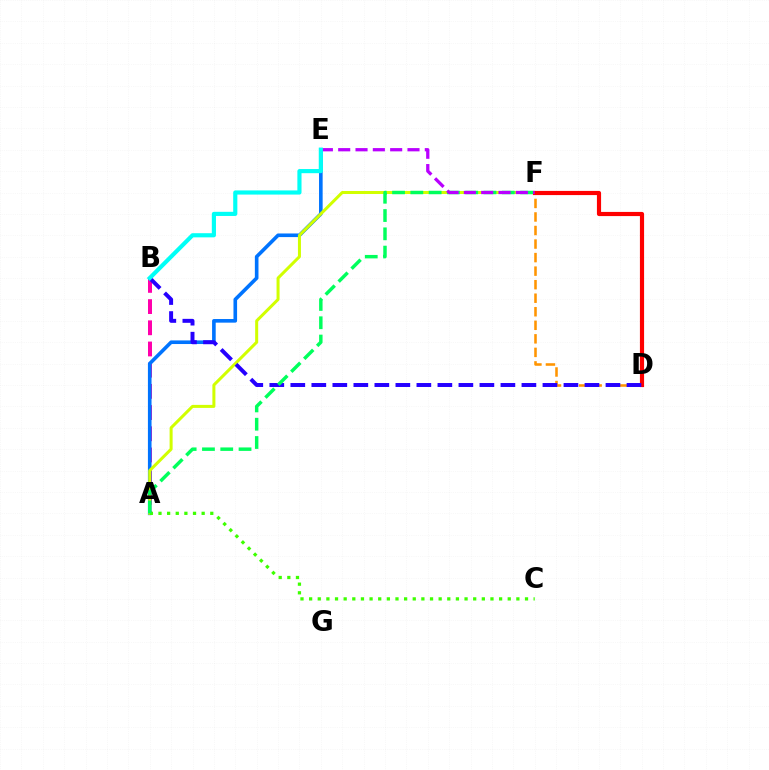{('A', 'B'): [{'color': '#ff00ac', 'line_style': 'dashed', 'thickness': 2.88}], ('A', 'E'): [{'color': '#0074ff', 'line_style': 'solid', 'thickness': 2.61}], ('A', 'F'): [{'color': '#d1ff00', 'line_style': 'solid', 'thickness': 2.17}, {'color': '#00ff5c', 'line_style': 'dashed', 'thickness': 2.48}], ('D', 'F'): [{'color': '#ff9400', 'line_style': 'dashed', 'thickness': 1.84}, {'color': '#ff0000', 'line_style': 'solid', 'thickness': 3.0}], ('A', 'C'): [{'color': '#3dff00', 'line_style': 'dotted', 'thickness': 2.35}], ('B', 'D'): [{'color': '#2500ff', 'line_style': 'dashed', 'thickness': 2.85}], ('E', 'F'): [{'color': '#b900ff', 'line_style': 'dashed', 'thickness': 2.35}], ('B', 'E'): [{'color': '#00fff6', 'line_style': 'solid', 'thickness': 2.99}]}